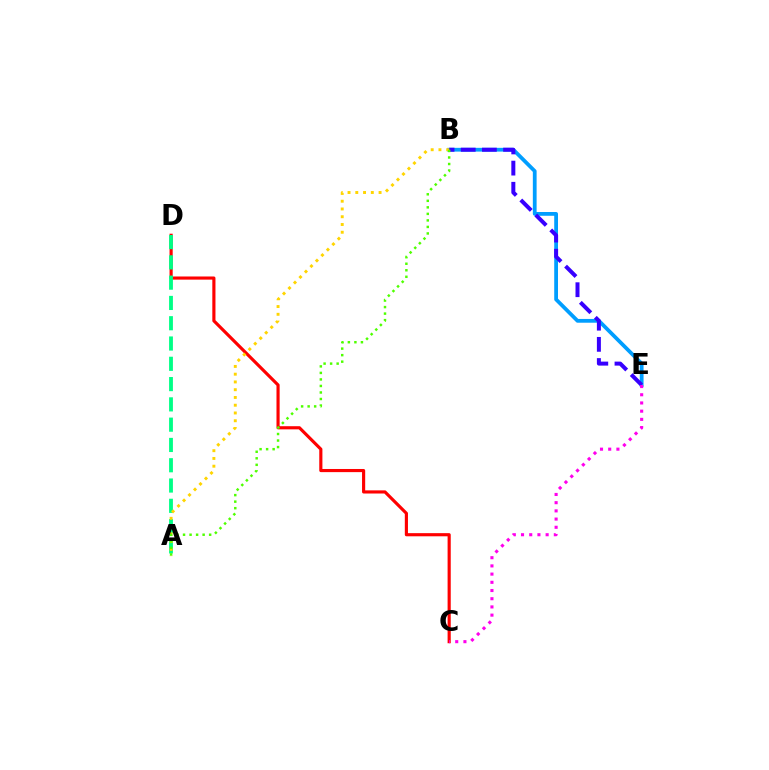{('C', 'D'): [{'color': '#ff0000', 'line_style': 'solid', 'thickness': 2.26}], ('A', 'D'): [{'color': '#00ff86', 'line_style': 'dashed', 'thickness': 2.76}], ('B', 'E'): [{'color': '#009eff', 'line_style': 'solid', 'thickness': 2.72}, {'color': '#3700ff', 'line_style': 'dashed', 'thickness': 2.88}], ('A', 'B'): [{'color': '#ffd500', 'line_style': 'dotted', 'thickness': 2.11}, {'color': '#4fff00', 'line_style': 'dotted', 'thickness': 1.77}], ('C', 'E'): [{'color': '#ff00ed', 'line_style': 'dotted', 'thickness': 2.23}]}